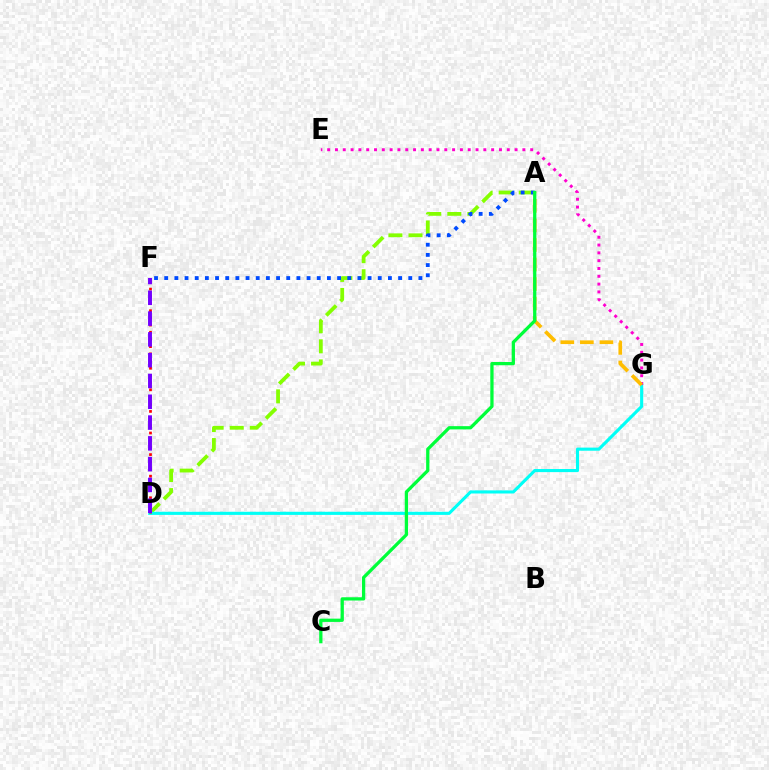{('A', 'D'): [{'color': '#84ff00', 'line_style': 'dashed', 'thickness': 2.73}], ('D', 'G'): [{'color': '#00fff6', 'line_style': 'solid', 'thickness': 2.24}], ('A', 'F'): [{'color': '#004bff', 'line_style': 'dotted', 'thickness': 2.76}], ('D', 'F'): [{'color': '#ff0000', 'line_style': 'dotted', 'thickness': 1.95}, {'color': '#7200ff', 'line_style': 'dashed', 'thickness': 2.82}], ('E', 'G'): [{'color': '#ff00cf', 'line_style': 'dotted', 'thickness': 2.12}], ('A', 'G'): [{'color': '#ffbd00', 'line_style': 'dashed', 'thickness': 2.66}], ('A', 'C'): [{'color': '#00ff39', 'line_style': 'solid', 'thickness': 2.35}]}